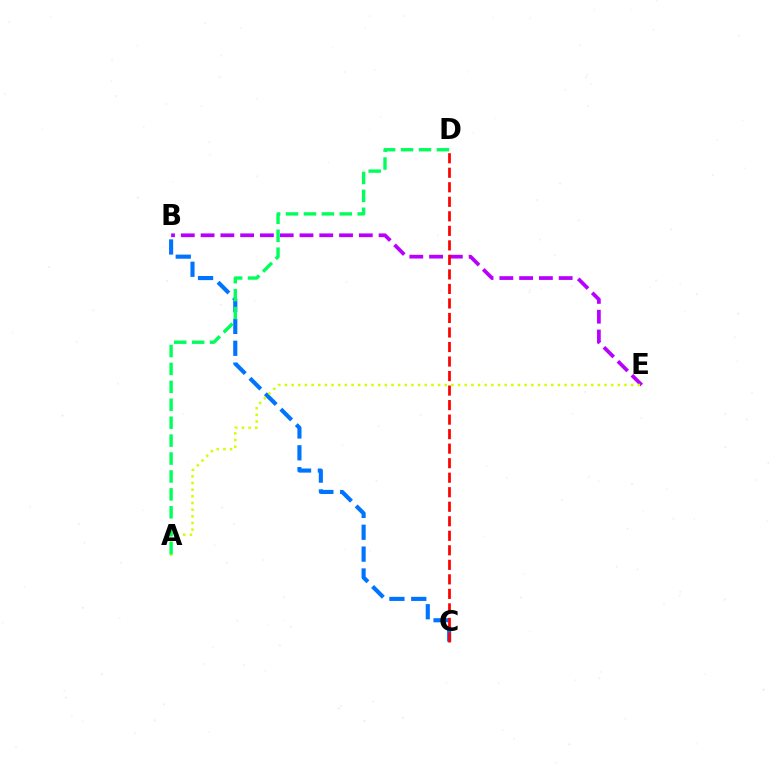{('B', 'E'): [{'color': '#b900ff', 'line_style': 'dashed', 'thickness': 2.69}], ('B', 'C'): [{'color': '#0074ff', 'line_style': 'dashed', 'thickness': 2.97}], ('A', 'E'): [{'color': '#d1ff00', 'line_style': 'dotted', 'thickness': 1.81}], ('C', 'D'): [{'color': '#ff0000', 'line_style': 'dashed', 'thickness': 1.97}], ('A', 'D'): [{'color': '#00ff5c', 'line_style': 'dashed', 'thickness': 2.43}]}